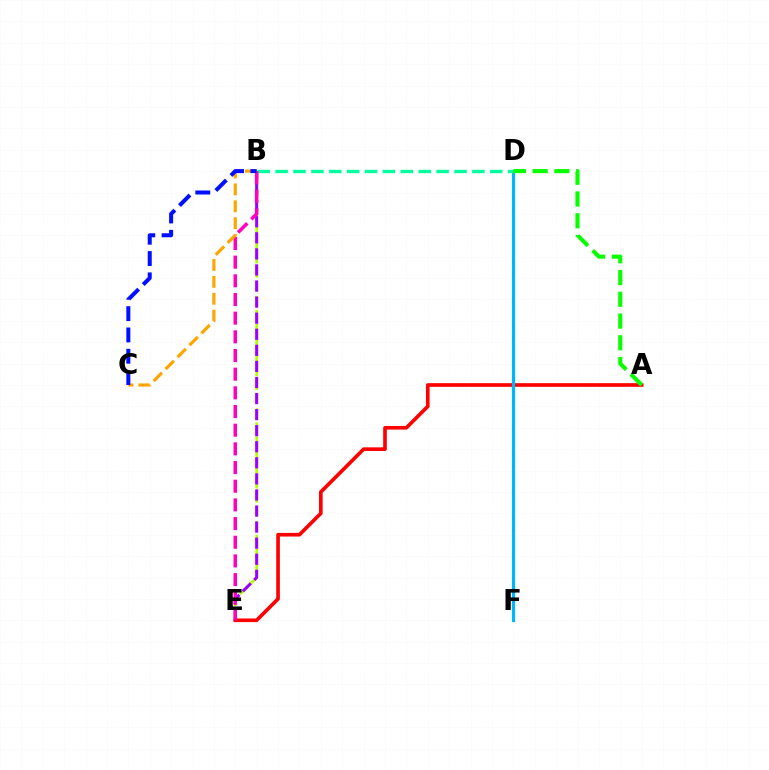{('B', 'E'): [{'color': '#b3ff00', 'line_style': 'dashed', 'thickness': 1.91}, {'color': '#9b00ff', 'line_style': 'dashed', 'thickness': 2.18}, {'color': '#ff00bd', 'line_style': 'dashed', 'thickness': 2.54}], ('A', 'E'): [{'color': '#ff0000', 'line_style': 'solid', 'thickness': 2.62}], ('D', 'F'): [{'color': '#00b5ff', 'line_style': 'solid', 'thickness': 2.31}], ('B', 'D'): [{'color': '#00ff9d', 'line_style': 'dashed', 'thickness': 2.43}], ('A', 'D'): [{'color': '#08ff00', 'line_style': 'dashed', 'thickness': 2.95}], ('B', 'C'): [{'color': '#ffa500', 'line_style': 'dashed', 'thickness': 2.29}, {'color': '#0010ff', 'line_style': 'dashed', 'thickness': 2.9}]}